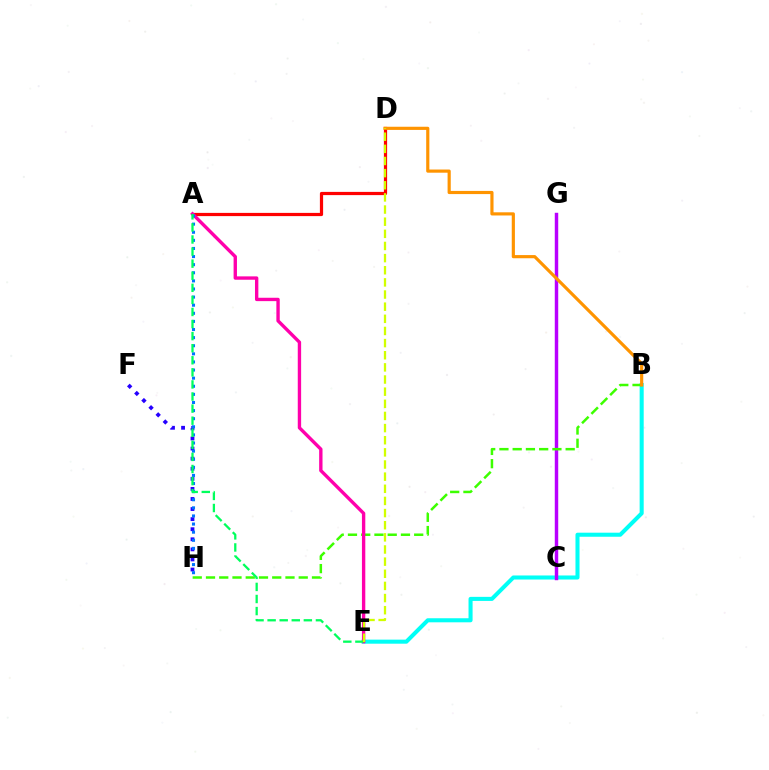{('B', 'E'): [{'color': '#00fff6', 'line_style': 'solid', 'thickness': 2.92}], ('A', 'D'): [{'color': '#ff0000', 'line_style': 'solid', 'thickness': 2.32}], ('F', 'H'): [{'color': '#2500ff', 'line_style': 'dotted', 'thickness': 2.74}], ('C', 'G'): [{'color': '#b900ff', 'line_style': 'solid', 'thickness': 2.48}], ('B', 'H'): [{'color': '#3dff00', 'line_style': 'dashed', 'thickness': 1.8}], ('B', 'D'): [{'color': '#ff9400', 'line_style': 'solid', 'thickness': 2.28}], ('A', 'E'): [{'color': '#ff00ac', 'line_style': 'solid', 'thickness': 2.42}, {'color': '#00ff5c', 'line_style': 'dashed', 'thickness': 1.64}], ('A', 'H'): [{'color': '#0074ff', 'line_style': 'dotted', 'thickness': 2.2}], ('D', 'E'): [{'color': '#d1ff00', 'line_style': 'dashed', 'thickness': 1.65}]}